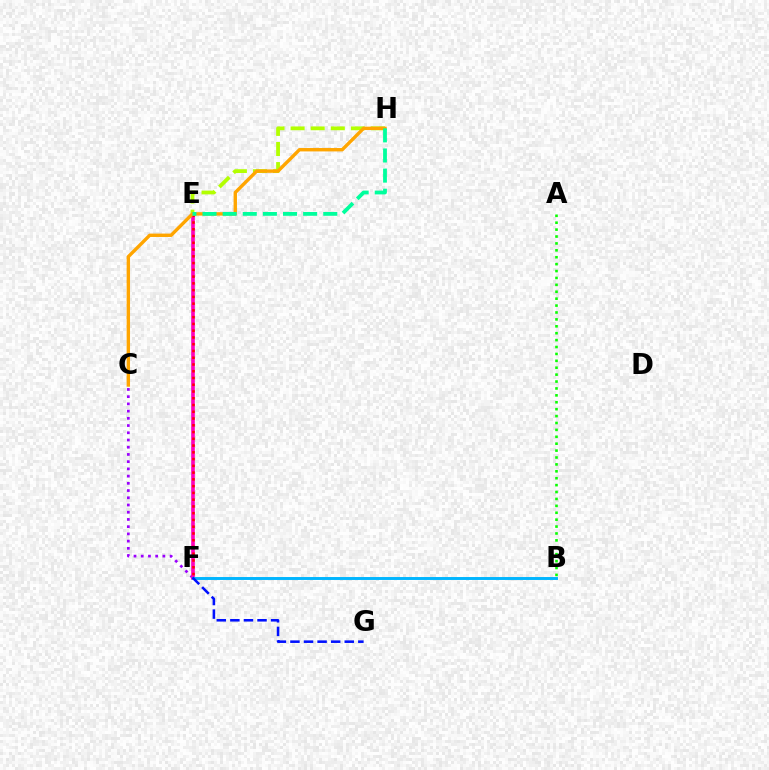{('C', 'F'): [{'color': '#9b00ff', 'line_style': 'dotted', 'thickness': 1.96}], ('E', 'F'): [{'color': '#ff00bd', 'line_style': 'solid', 'thickness': 2.62}, {'color': '#ff0000', 'line_style': 'dotted', 'thickness': 1.84}], ('E', 'H'): [{'color': '#b3ff00', 'line_style': 'dashed', 'thickness': 2.73}, {'color': '#00ff9d', 'line_style': 'dashed', 'thickness': 2.73}], ('B', 'F'): [{'color': '#00b5ff', 'line_style': 'solid', 'thickness': 2.11}], ('C', 'H'): [{'color': '#ffa500', 'line_style': 'solid', 'thickness': 2.44}], ('F', 'G'): [{'color': '#0010ff', 'line_style': 'dashed', 'thickness': 1.84}], ('A', 'B'): [{'color': '#08ff00', 'line_style': 'dotted', 'thickness': 1.88}]}